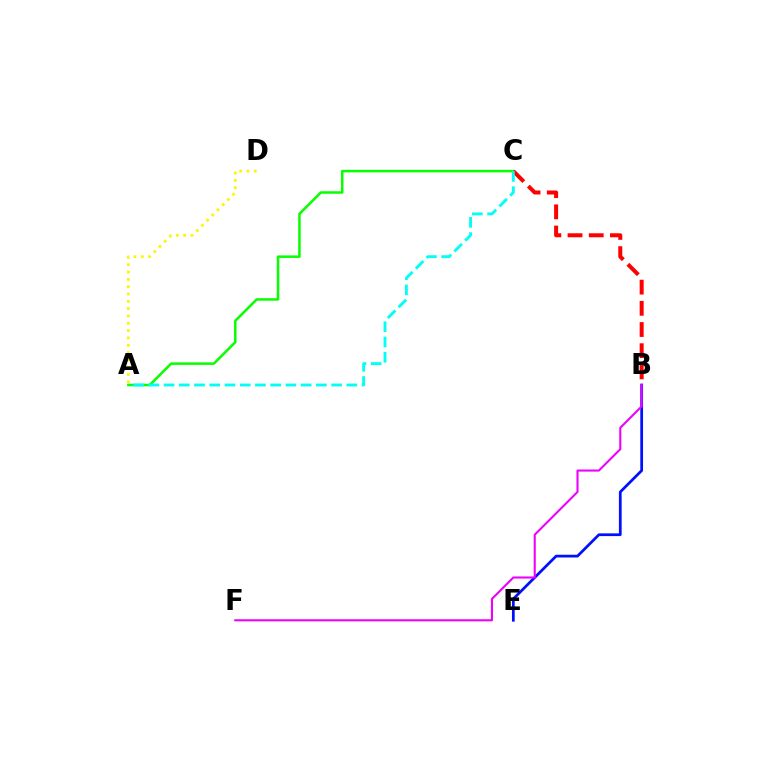{('B', 'E'): [{'color': '#0010ff', 'line_style': 'solid', 'thickness': 1.97}], ('A', 'C'): [{'color': '#08ff00', 'line_style': 'solid', 'thickness': 1.81}, {'color': '#00fff6', 'line_style': 'dashed', 'thickness': 2.07}], ('A', 'D'): [{'color': '#fcf500', 'line_style': 'dotted', 'thickness': 1.99}], ('B', 'F'): [{'color': '#ee00ff', 'line_style': 'solid', 'thickness': 1.5}], ('B', 'C'): [{'color': '#ff0000', 'line_style': 'dashed', 'thickness': 2.88}]}